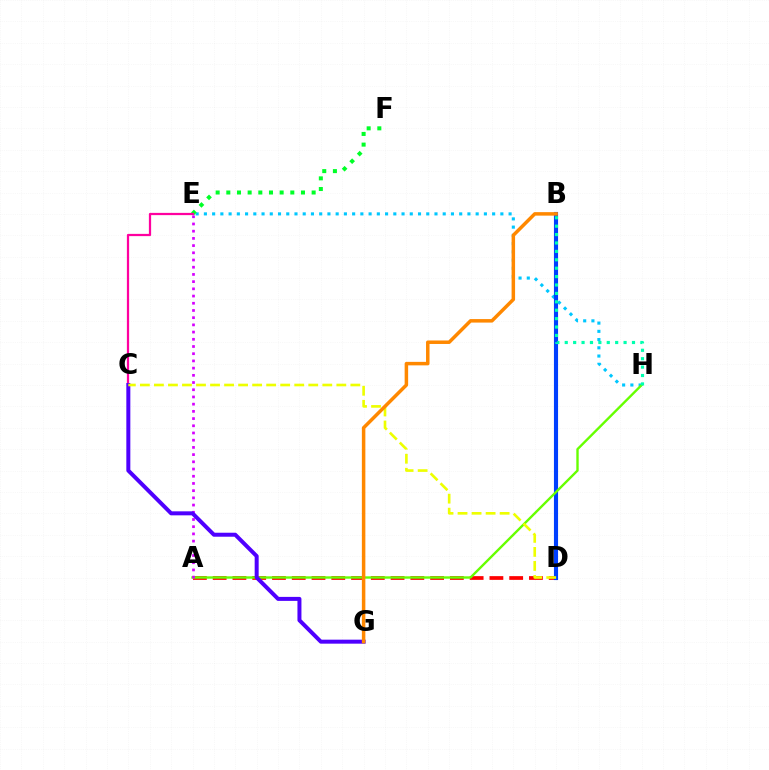{('A', 'D'): [{'color': '#ff0000', 'line_style': 'dashed', 'thickness': 2.69}], ('E', 'H'): [{'color': '#00c7ff', 'line_style': 'dotted', 'thickness': 2.24}], ('B', 'D'): [{'color': '#003fff', 'line_style': 'solid', 'thickness': 2.97}], ('E', 'F'): [{'color': '#00ff27', 'line_style': 'dotted', 'thickness': 2.9}], ('A', 'H'): [{'color': '#66ff00', 'line_style': 'solid', 'thickness': 1.71}], ('B', 'H'): [{'color': '#00ffaf', 'line_style': 'dotted', 'thickness': 2.28}], ('A', 'E'): [{'color': '#d600ff', 'line_style': 'dotted', 'thickness': 1.96}], ('C', 'E'): [{'color': '#ff00a0', 'line_style': 'solid', 'thickness': 1.61}], ('C', 'G'): [{'color': '#4f00ff', 'line_style': 'solid', 'thickness': 2.88}], ('C', 'D'): [{'color': '#eeff00', 'line_style': 'dashed', 'thickness': 1.91}], ('B', 'G'): [{'color': '#ff8800', 'line_style': 'solid', 'thickness': 2.52}]}